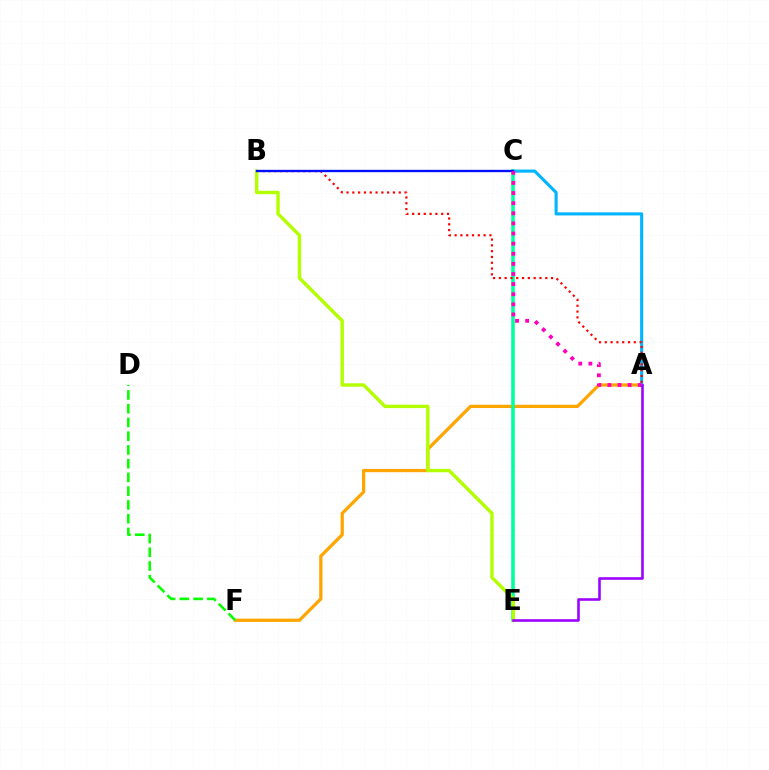{('A', 'F'): [{'color': '#ffa500', 'line_style': 'solid', 'thickness': 2.34}], ('D', 'F'): [{'color': '#08ff00', 'line_style': 'dashed', 'thickness': 1.87}], ('A', 'C'): [{'color': '#00b5ff', 'line_style': 'solid', 'thickness': 2.22}, {'color': '#ff00bd', 'line_style': 'dotted', 'thickness': 2.75}], ('C', 'E'): [{'color': '#00ff9d', 'line_style': 'solid', 'thickness': 2.57}], ('A', 'B'): [{'color': '#ff0000', 'line_style': 'dotted', 'thickness': 1.58}], ('B', 'E'): [{'color': '#b3ff00', 'line_style': 'solid', 'thickness': 2.45}], ('B', 'C'): [{'color': '#0010ff', 'line_style': 'solid', 'thickness': 1.7}], ('A', 'E'): [{'color': '#9b00ff', 'line_style': 'solid', 'thickness': 1.86}]}